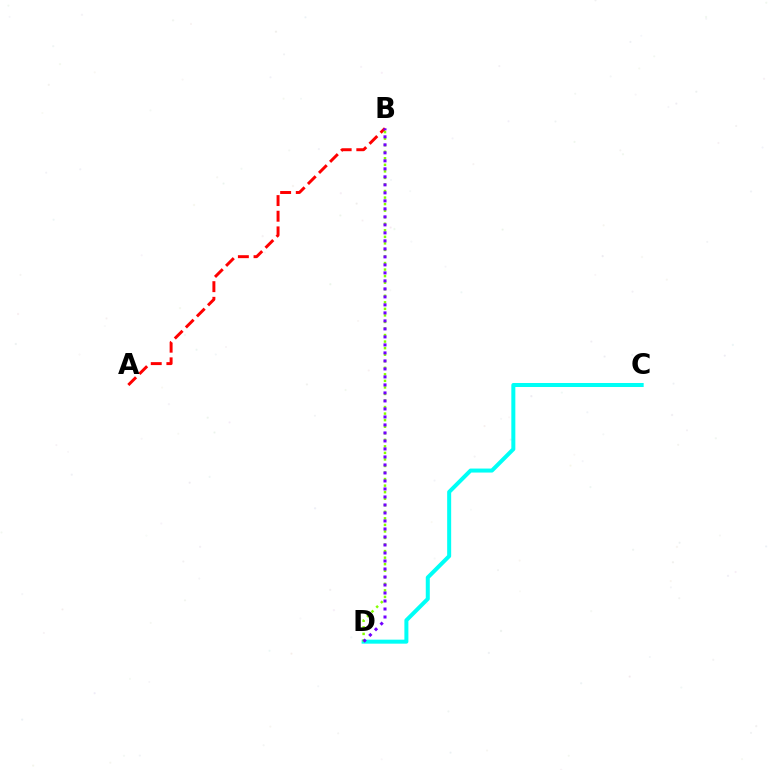{('C', 'D'): [{'color': '#00fff6', 'line_style': 'solid', 'thickness': 2.88}], ('A', 'B'): [{'color': '#ff0000', 'line_style': 'dashed', 'thickness': 2.13}], ('B', 'D'): [{'color': '#84ff00', 'line_style': 'dotted', 'thickness': 1.78}, {'color': '#7200ff', 'line_style': 'dotted', 'thickness': 2.17}]}